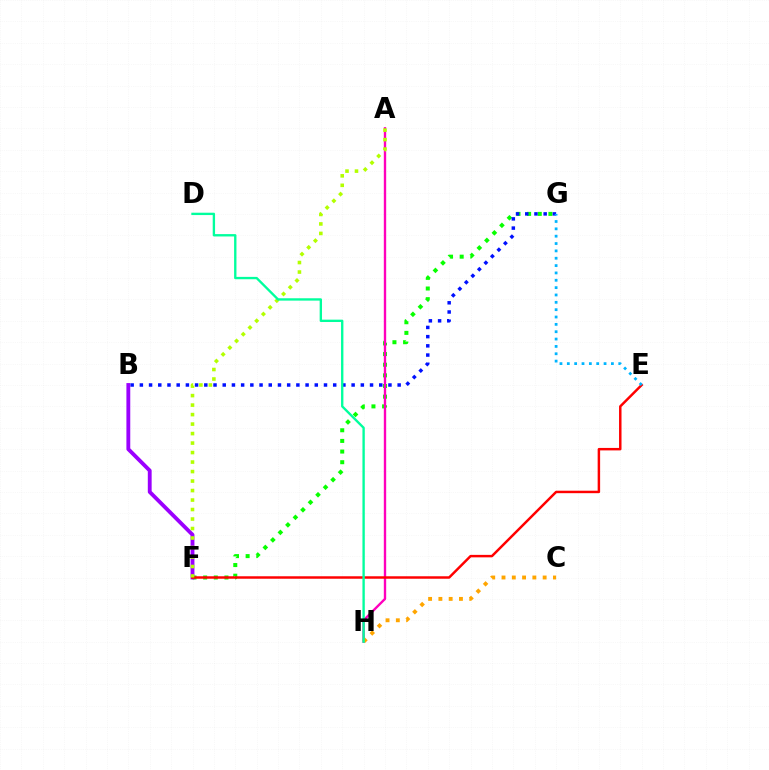{('F', 'G'): [{'color': '#08ff00', 'line_style': 'dotted', 'thickness': 2.89}], ('A', 'H'): [{'color': '#ff00bd', 'line_style': 'solid', 'thickness': 1.7}], ('B', 'F'): [{'color': '#9b00ff', 'line_style': 'solid', 'thickness': 2.77}], ('B', 'G'): [{'color': '#0010ff', 'line_style': 'dotted', 'thickness': 2.5}], ('E', 'F'): [{'color': '#ff0000', 'line_style': 'solid', 'thickness': 1.78}], ('C', 'H'): [{'color': '#ffa500', 'line_style': 'dotted', 'thickness': 2.79}], ('A', 'F'): [{'color': '#b3ff00', 'line_style': 'dotted', 'thickness': 2.58}], ('D', 'H'): [{'color': '#00ff9d', 'line_style': 'solid', 'thickness': 1.7}], ('E', 'G'): [{'color': '#00b5ff', 'line_style': 'dotted', 'thickness': 2.0}]}